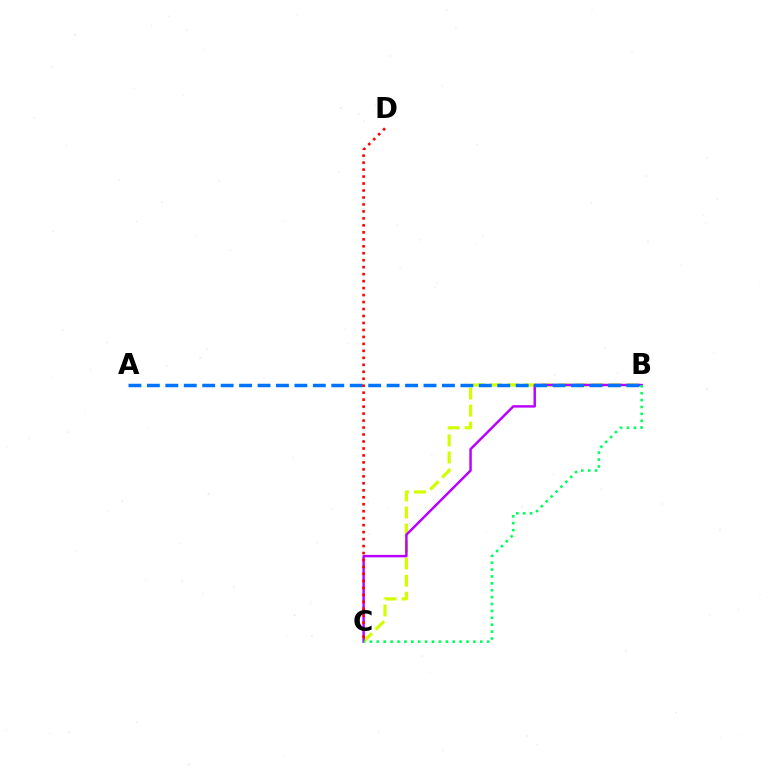{('B', 'C'): [{'color': '#d1ff00', 'line_style': 'dashed', 'thickness': 2.32}, {'color': '#b900ff', 'line_style': 'solid', 'thickness': 1.76}, {'color': '#00ff5c', 'line_style': 'dotted', 'thickness': 1.87}], ('A', 'B'): [{'color': '#0074ff', 'line_style': 'dashed', 'thickness': 2.51}], ('C', 'D'): [{'color': '#ff0000', 'line_style': 'dotted', 'thickness': 1.89}]}